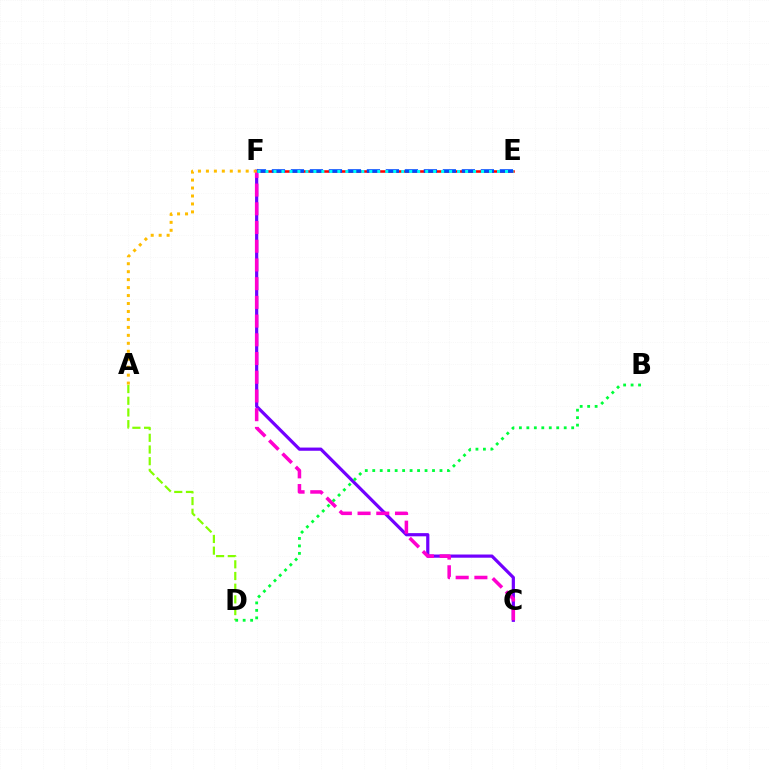{('C', 'F'): [{'color': '#7200ff', 'line_style': 'solid', 'thickness': 2.3}, {'color': '#ff00cf', 'line_style': 'dashed', 'thickness': 2.54}], ('E', 'F'): [{'color': '#ff0000', 'line_style': 'solid', 'thickness': 1.84}, {'color': '#004bff', 'line_style': 'dashed', 'thickness': 2.58}, {'color': '#00fff6', 'line_style': 'dotted', 'thickness': 2.17}], ('A', 'D'): [{'color': '#84ff00', 'line_style': 'dashed', 'thickness': 1.59}], ('B', 'D'): [{'color': '#00ff39', 'line_style': 'dotted', 'thickness': 2.03}], ('A', 'F'): [{'color': '#ffbd00', 'line_style': 'dotted', 'thickness': 2.16}]}